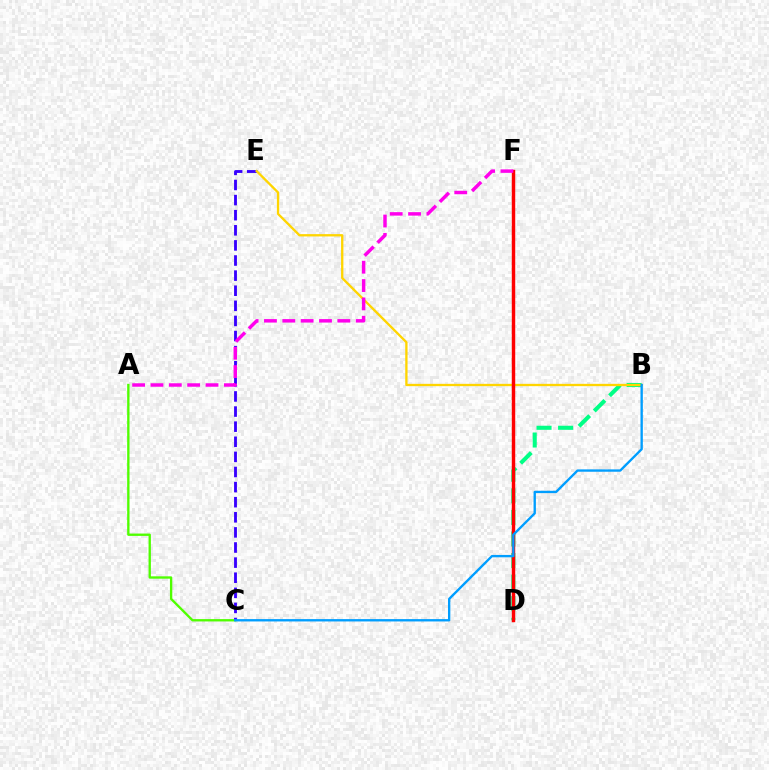{('B', 'D'): [{'color': '#00ff86', 'line_style': 'dashed', 'thickness': 2.93}], ('A', 'C'): [{'color': '#4fff00', 'line_style': 'solid', 'thickness': 1.69}], ('C', 'E'): [{'color': '#3700ff', 'line_style': 'dashed', 'thickness': 2.05}], ('B', 'E'): [{'color': '#ffd500', 'line_style': 'solid', 'thickness': 1.67}], ('D', 'F'): [{'color': '#ff0000', 'line_style': 'solid', 'thickness': 2.48}], ('B', 'C'): [{'color': '#009eff', 'line_style': 'solid', 'thickness': 1.69}], ('A', 'F'): [{'color': '#ff00ed', 'line_style': 'dashed', 'thickness': 2.49}]}